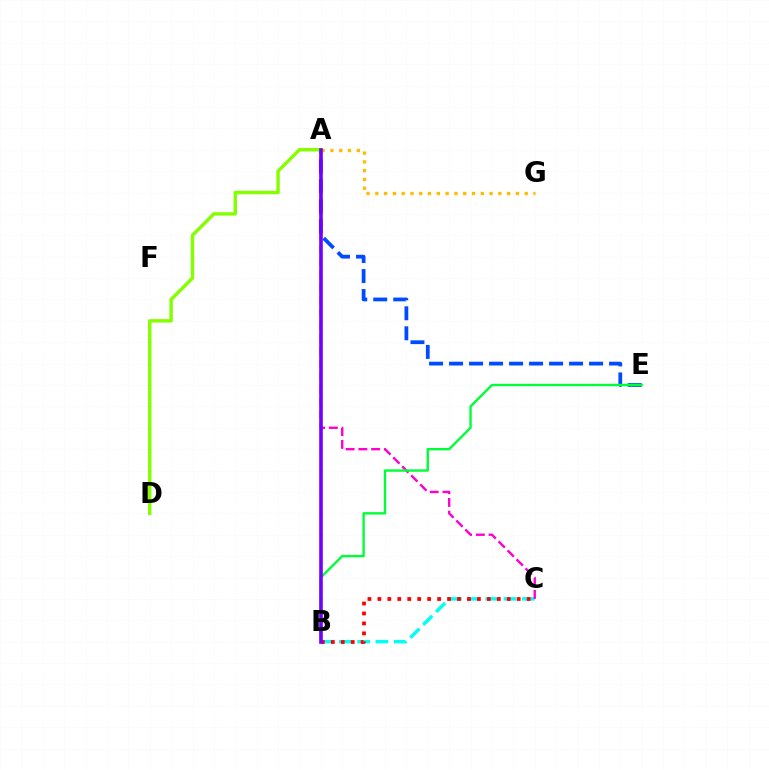{('B', 'C'): [{'color': '#00fff6', 'line_style': 'dashed', 'thickness': 2.48}, {'color': '#ff0000', 'line_style': 'dotted', 'thickness': 2.7}], ('A', 'E'): [{'color': '#004bff', 'line_style': 'dashed', 'thickness': 2.72}], ('A', 'C'): [{'color': '#ff00cf', 'line_style': 'dashed', 'thickness': 1.73}], ('B', 'E'): [{'color': '#00ff39', 'line_style': 'solid', 'thickness': 1.72}], ('A', 'G'): [{'color': '#ffbd00', 'line_style': 'dotted', 'thickness': 2.39}], ('A', 'D'): [{'color': '#84ff00', 'line_style': 'solid', 'thickness': 2.46}], ('A', 'B'): [{'color': '#7200ff', 'line_style': 'solid', 'thickness': 2.59}]}